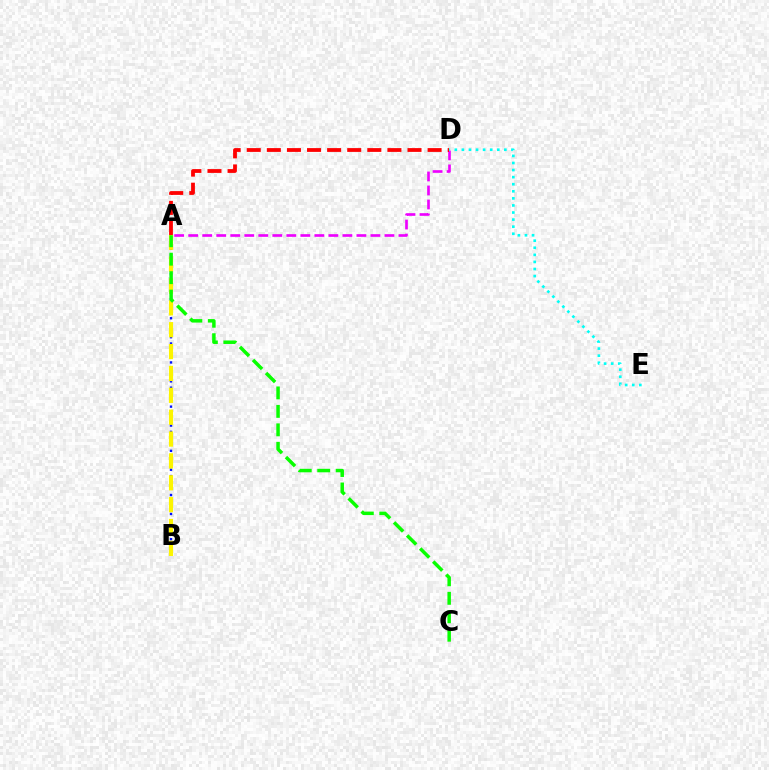{('A', 'B'): [{'color': '#0010ff', 'line_style': 'dotted', 'thickness': 1.72}, {'color': '#fcf500', 'line_style': 'dashed', 'thickness': 2.97}], ('A', 'D'): [{'color': '#ee00ff', 'line_style': 'dashed', 'thickness': 1.9}, {'color': '#ff0000', 'line_style': 'dashed', 'thickness': 2.73}], ('A', 'C'): [{'color': '#08ff00', 'line_style': 'dashed', 'thickness': 2.51}], ('D', 'E'): [{'color': '#00fff6', 'line_style': 'dotted', 'thickness': 1.92}]}